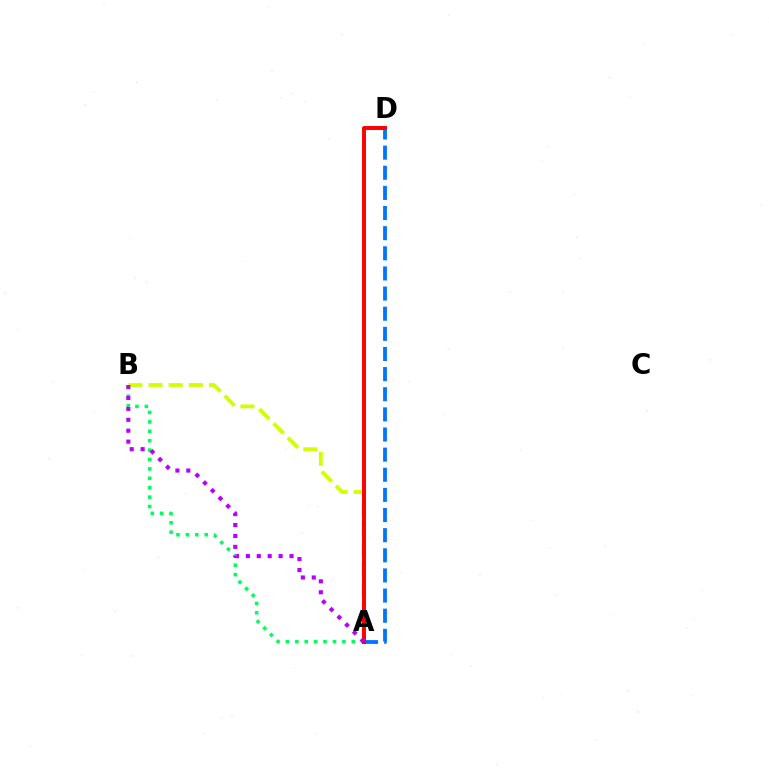{('A', 'B'): [{'color': '#00ff5c', 'line_style': 'dotted', 'thickness': 2.56}, {'color': '#d1ff00', 'line_style': 'dashed', 'thickness': 2.74}, {'color': '#b900ff', 'line_style': 'dotted', 'thickness': 2.96}], ('A', 'D'): [{'color': '#0074ff', 'line_style': 'dashed', 'thickness': 2.74}, {'color': '#ff0000', 'line_style': 'solid', 'thickness': 2.84}]}